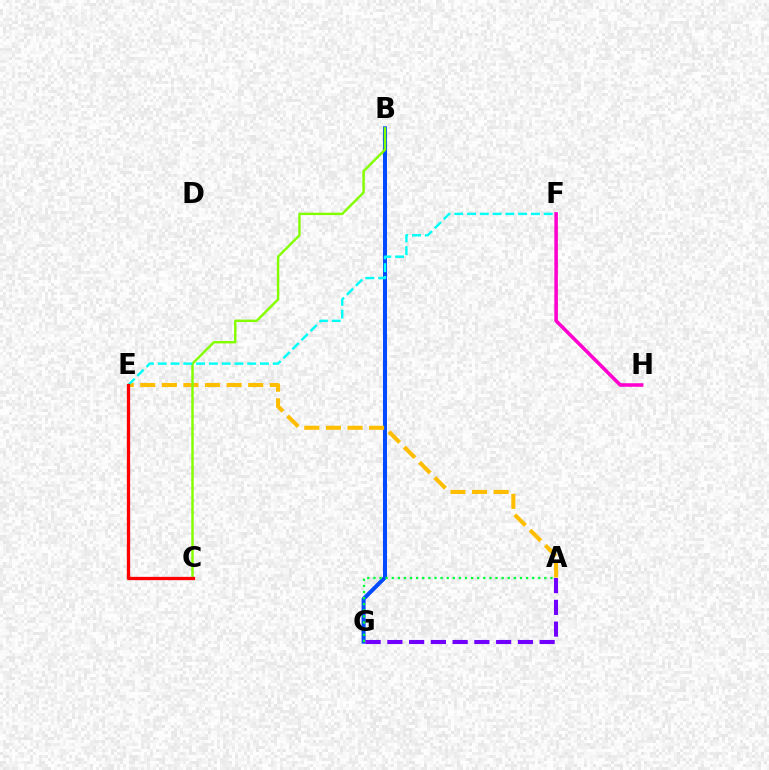{('B', 'G'): [{'color': '#004bff', 'line_style': 'solid', 'thickness': 2.89}], ('A', 'E'): [{'color': '#ffbd00', 'line_style': 'dashed', 'thickness': 2.93}], ('B', 'C'): [{'color': '#84ff00', 'line_style': 'solid', 'thickness': 1.76}], ('E', 'F'): [{'color': '#00fff6', 'line_style': 'dashed', 'thickness': 1.74}], ('C', 'E'): [{'color': '#ff0000', 'line_style': 'solid', 'thickness': 2.37}], ('A', 'G'): [{'color': '#00ff39', 'line_style': 'dotted', 'thickness': 1.66}, {'color': '#7200ff', 'line_style': 'dashed', 'thickness': 2.96}], ('F', 'H'): [{'color': '#ff00cf', 'line_style': 'solid', 'thickness': 2.55}]}